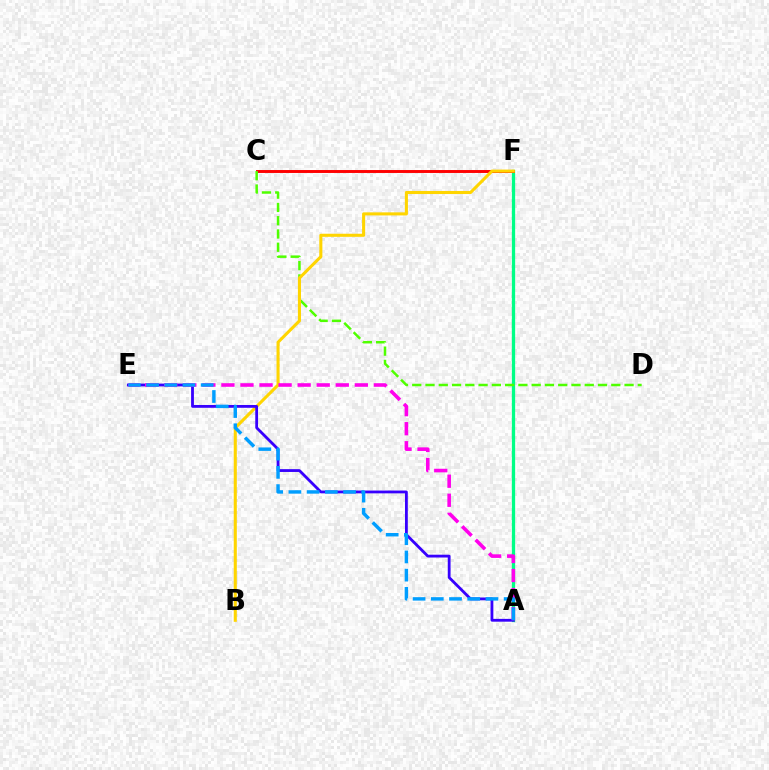{('A', 'F'): [{'color': '#00ff86', 'line_style': 'solid', 'thickness': 2.37}], ('C', 'F'): [{'color': '#ff0000', 'line_style': 'solid', 'thickness': 2.11}], ('C', 'D'): [{'color': '#4fff00', 'line_style': 'dashed', 'thickness': 1.8}], ('B', 'F'): [{'color': '#ffd500', 'line_style': 'solid', 'thickness': 2.21}], ('A', 'E'): [{'color': '#3700ff', 'line_style': 'solid', 'thickness': 2.02}, {'color': '#ff00ed', 'line_style': 'dashed', 'thickness': 2.59}, {'color': '#009eff', 'line_style': 'dashed', 'thickness': 2.47}]}